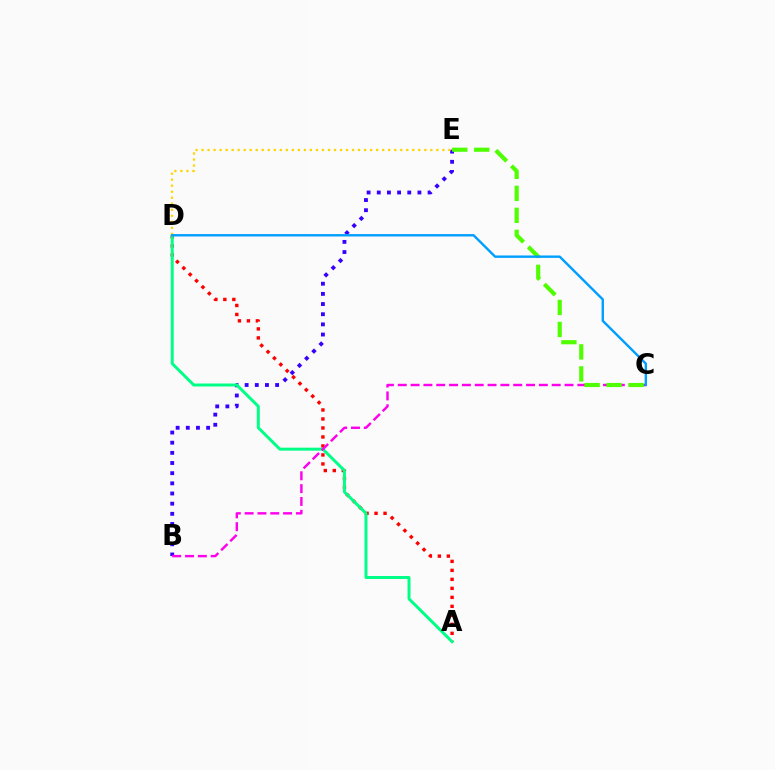{('B', 'E'): [{'color': '#3700ff', 'line_style': 'dotted', 'thickness': 2.76}], ('A', 'D'): [{'color': '#ff0000', 'line_style': 'dotted', 'thickness': 2.44}, {'color': '#00ff86', 'line_style': 'solid', 'thickness': 2.14}], ('B', 'C'): [{'color': '#ff00ed', 'line_style': 'dashed', 'thickness': 1.74}], ('C', 'E'): [{'color': '#4fff00', 'line_style': 'dashed', 'thickness': 2.99}], ('D', 'E'): [{'color': '#ffd500', 'line_style': 'dotted', 'thickness': 1.64}], ('C', 'D'): [{'color': '#009eff', 'line_style': 'solid', 'thickness': 1.72}]}